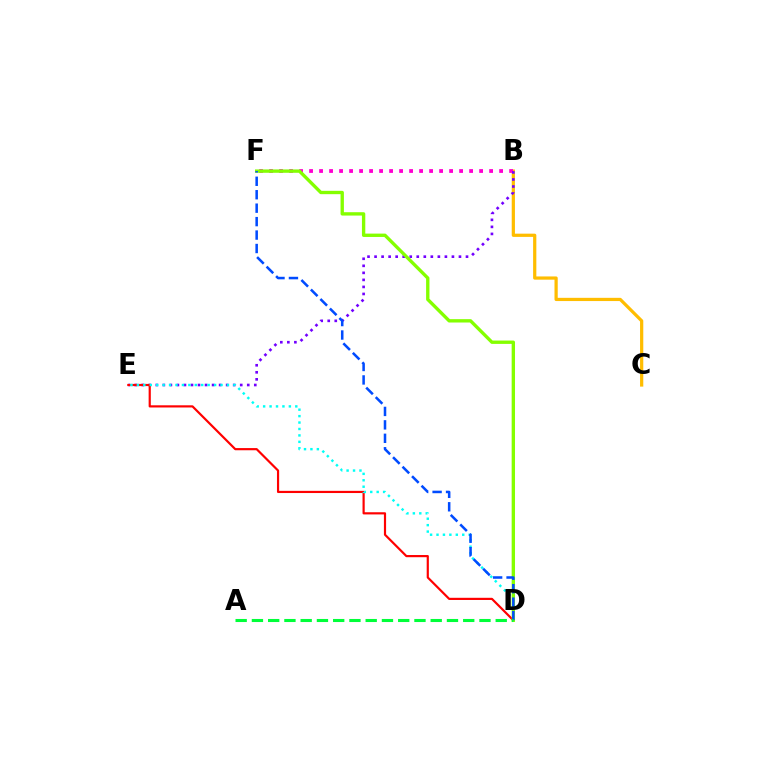{('B', 'C'): [{'color': '#ffbd00', 'line_style': 'solid', 'thickness': 2.32}], ('B', 'F'): [{'color': '#ff00cf', 'line_style': 'dotted', 'thickness': 2.72}], ('B', 'E'): [{'color': '#7200ff', 'line_style': 'dotted', 'thickness': 1.91}], ('D', 'E'): [{'color': '#ff0000', 'line_style': 'solid', 'thickness': 1.57}, {'color': '#00fff6', 'line_style': 'dotted', 'thickness': 1.75}], ('D', 'F'): [{'color': '#84ff00', 'line_style': 'solid', 'thickness': 2.41}, {'color': '#004bff', 'line_style': 'dashed', 'thickness': 1.83}], ('A', 'D'): [{'color': '#00ff39', 'line_style': 'dashed', 'thickness': 2.21}]}